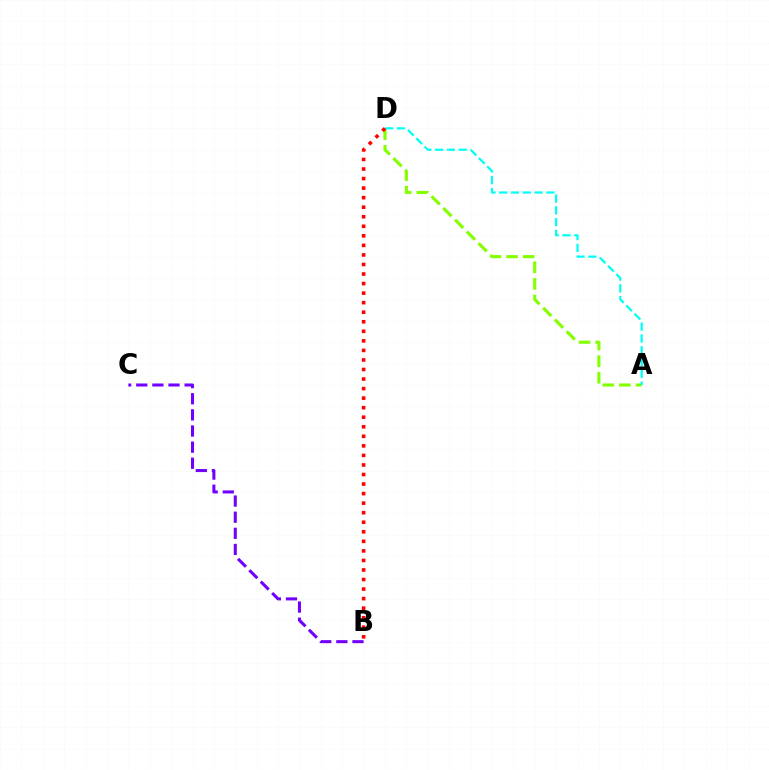{('A', 'D'): [{'color': '#84ff00', 'line_style': 'dashed', 'thickness': 2.26}, {'color': '#00fff6', 'line_style': 'dashed', 'thickness': 1.6}], ('B', 'D'): [{'color': '#ff0000', 'line_style': 'dotted', 'thickness': 2.59}], ('B', 'C'): [{'color': '#7200ff', 'line_style': 'dashed', 'thickness': 2.19}]}